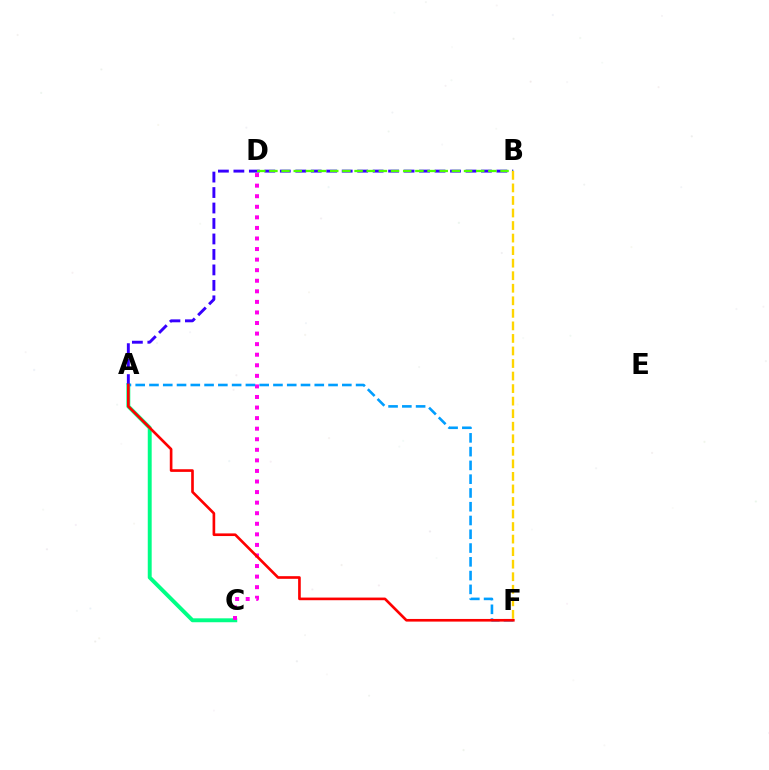{('A', 'C'): [{'color': '#00ff86', 'line_style': 'solid', 'thickness': 2.82}], ('C', 'D'): [{'color': '#ff00ed', 'line_style': 'dotted', 'thickness': 2.87}], ('A', 'B'): [{'color': '#3700ff', 'line_style': 'dashed', 'thickness': 2.1}], ('B', 'D'): [{'color': '#4fff00', 'line_style': 'dashed', 'thickness': 1.65}], ('B', 'F'): [{'color': '#ffd500', 'line_style': 'dashed', 'thickness': 1.7}], ('A', 'F'): [{'color': '#009eff', 'line_style': 'dashed', 'thickness': 1.87}, {'color': '#ff0000', 'line_style': 'solid', 'thickness': 1.91}]}